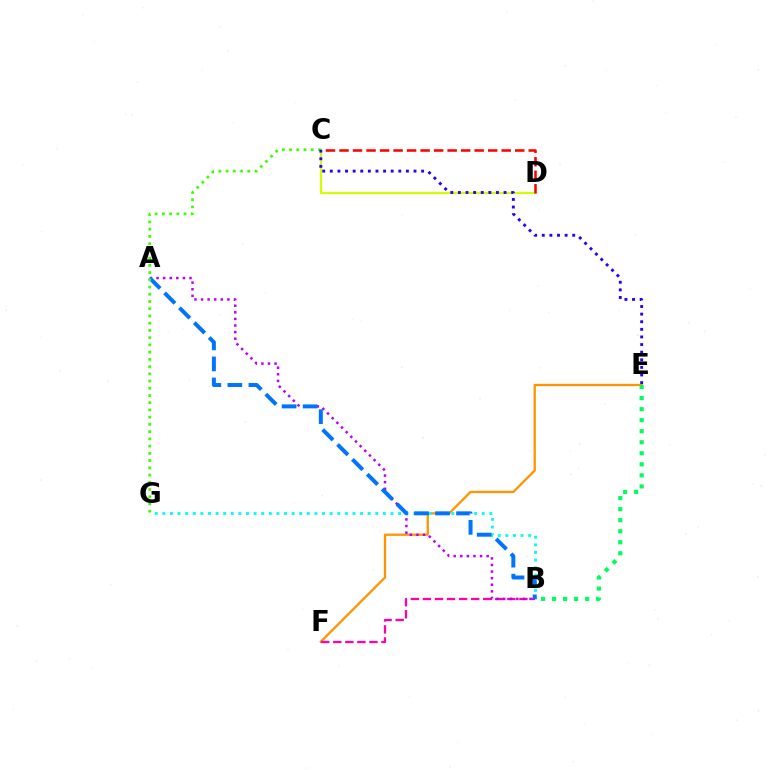{('E', 'F'): [{'color': '#ff9400', 'line_style': 'solid', 'thickness': 1.65}], ('B', 'E'): [{'color': '#00ff5c', 'line_style': 'dotted', 'thickness': 3.0}], ('B', 'G'): [{'color': '#00fff6', 'line_style': 'dotted', 'thickness': 2.07}], ('B', 'F'): [{'color': '#ff00ac', 'line_style': 'dashed', 'thickness': 1.64}], ('A', 'B'): [{'color': '#b900ff', 'line_style': 'dotted', 'thickness': 1.79}, {'color': '#0074ff', 'line_style': 'dashed', 'thickness': 2.86}], ('C', 'D'): [{'color': '#d1ff00', 'line_style': 'solid', 'thickness': 1.59}, {'color': '#ff0000', 'line_style': 'dashed', 'thickness': 1.84}], ('C', 'G'): [{'color': '#3dff00', 'line_style': 'dotted', 'thickness': 1.96}], ('C', 'E'): [{'color': '#2500ff', 'line_style': 'dotted', 'thickness': 2.07}]}